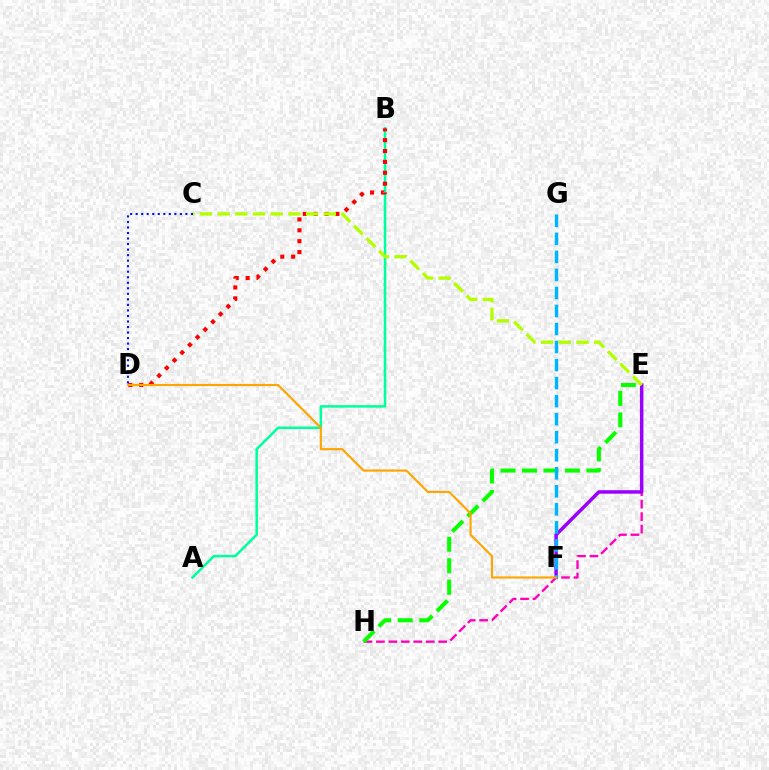{('A', 'B'): [{'color': '#00ff9d', 'line_style': 'solid', 'thickness': 1.83}], ('E', 'H'): [{'color': '#ff00bd', 'line_style': 'dashed', 'thickness': 1.69}, {'color': '#08ff00', 'line_style': 'dashed', 'thickness': 2.92}], ('E', 'F'): [{'color': '#9b00ff', 'line_style': 'solid', 'thickness': 2.51}], ('B', 'D'): [{'color': '#ff0000', 'line_style': 'dotted', 'thickness': 2.96}], ('C', 'E'): [{'color': '#b3ff00', 'line_style': 'dashed', 'thickness': 2.4}], ('F', 'G'): [{'color': '#00b5ff', 'line_style': 'dashed', 'thickness': 2.45}], ('D', 'F'): [{'color': '#ffa500', 'line_style': 'solid', 'thickness': 1.53}], ('C', 'D'): [{'color': '#0010ff', 'line_style': 'dotted', 'thickness': 1.5}]}